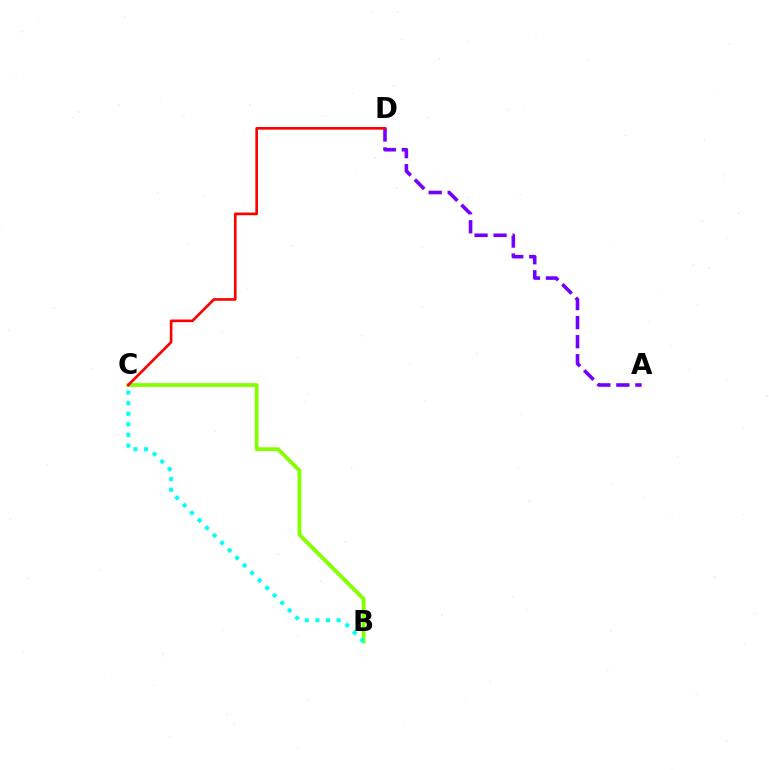{('B', 'C'): [{'color': '#84ff00', 'line_style': 'solid', 'thickness': 2.73}, {'color': '#00fff6', 'line_style': 'dotted', 'thickness': 2.88}], ('A', 'D'): [{'color': '#7200ff', 'line_style': 'dashed', 'thickness': 2.59}], ('C', 'D'): [{'color': '#ff0000', 'line_style': 'solid', 'thickness': 1.91}]}